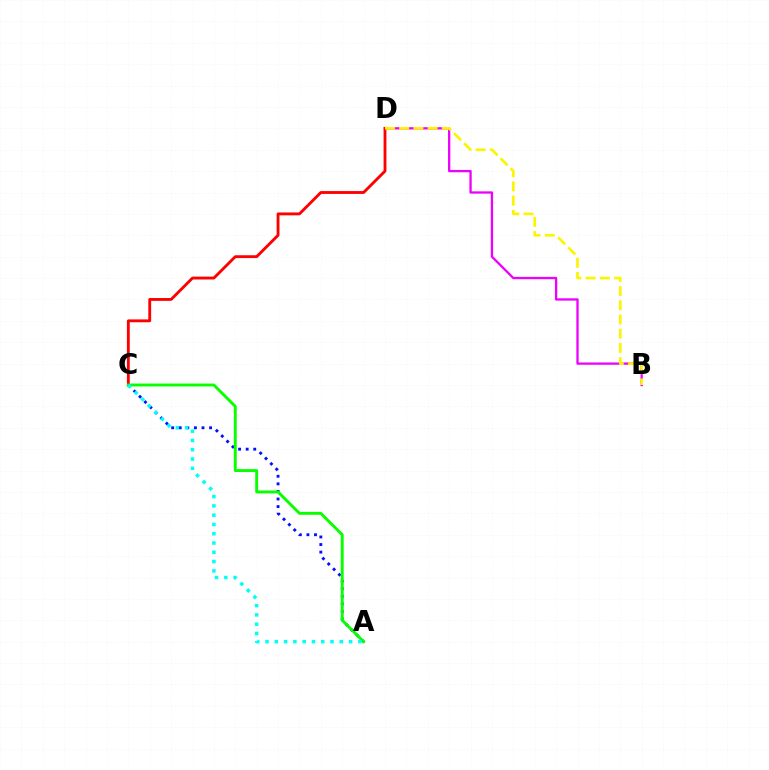{('B', 'D'): [{'color': '#ee00ff', 'line_style': 'solid', 'thickness': 1.65}, {'color': '#fcf500', 'line_style': 'dashed', 'thickness': 1.93}], ('A', 'C'): [{'color': '#0010ff', 'line_style': 'dotted', 'thickness': 2.06}, {'color': '#08ff00', 'line_style': 'solid', 'thickness': 2.09}, {'color': '#00fff6', 'line_style': 'dotted', 'thickness': 2.52}], ('C', 'D'): [{'color': '#ff0000', 'line_style': 'solid', 'thickness': 2.05}]}